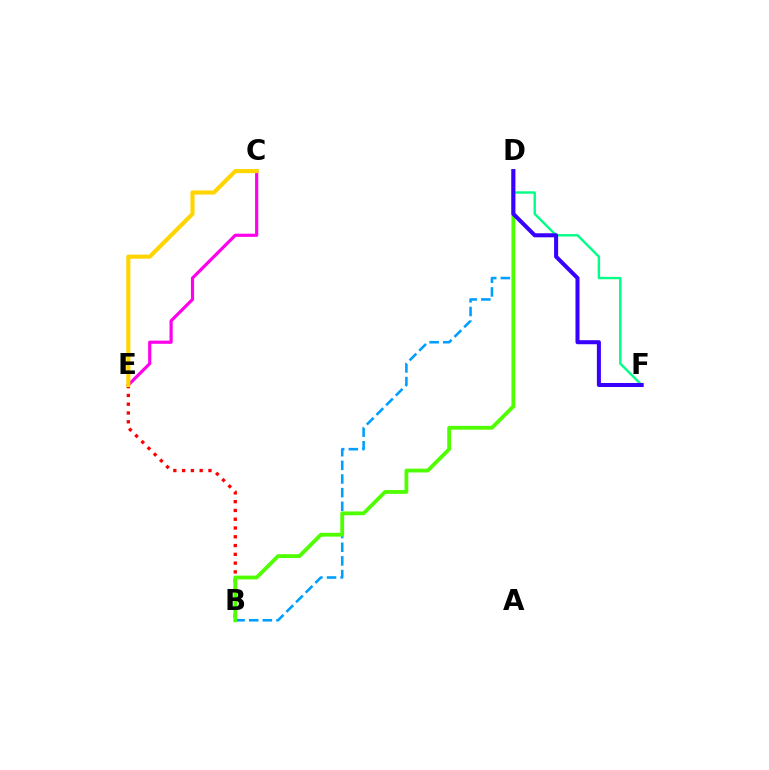{('B', 'E'): [{'color': '#ff0000', 'line_style': 'dotted', 'thickness': 2.39}], ('D', 'F'): [{'color': '#00ff86', 'line_style': 'solid', 'thickness': 1.72}, {'color': '#3700ff', 'line_style': 'solid', 'thickness': 2.91}], ('B', 'D'): [{'color': '#009eff', 'line_style': 'dashed', 'thickness': 1.85}, {'color': '#4fff00', 'line_style': 'solid', 'thickness': 2.74}], ('C', 'E'): [{'color': '#ff00ed', 'line_style': 'solid', 'thickness': 2.29}, {'color': '#ffd500', 'line_style': 'solid', 'thickness': 2.96}]}